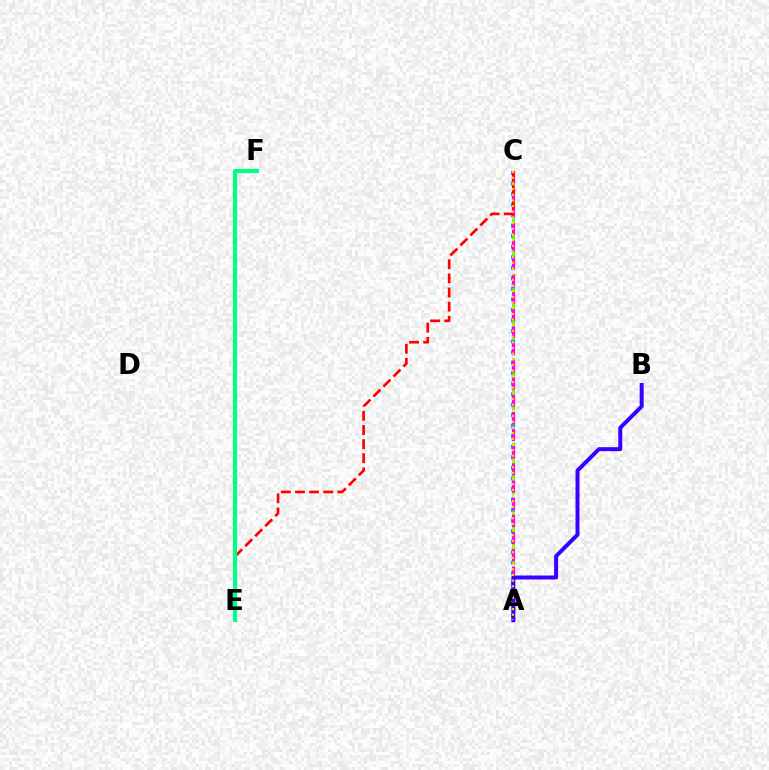{('A', 'C'): [{'color': '#009eff', 'line_style': 'dotted', 'thickness': 2.86}, {'color': '#4fff00', 'line_style': 'dashed', 'thickness': 1.91}, {'color': '#ff00ed', 'line_style': 'dashed', 'thickness': 2.33}, {'color': '#ffd500', 'line_style': 'dotted', 'thickness': 1.54}], ('C', 'E'): [{'color': '#ff0000', 'line_style': 'dashed', 'thickness': 1.92}], ('A', 'B'): [{'color': '#3700ff', 'line_style': 'solid', 'thickness': 2.86}], ('E', 'F'): [{'color': '#00ff86', 'line_style': 'solid', 'thickness': 2.98}]}